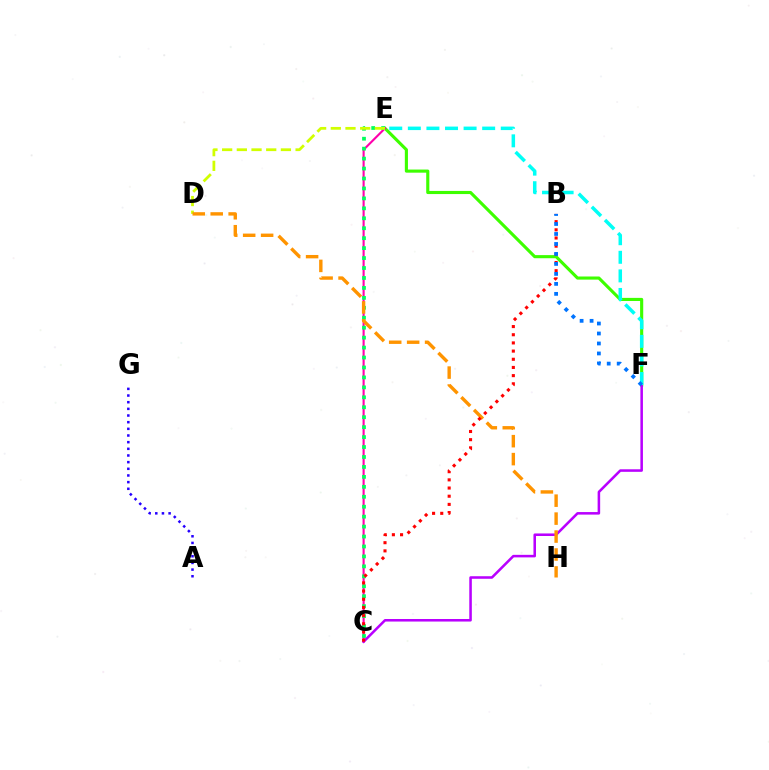{('E', 'F'): [{'color': '#3dff00', 'line_style': 'solid', 'thickness': 2.25}, {'color': '#00fff6', 'line_style': 'dashed', 'thickness': 2.52}], ('C', 'E'): [{'color': '#ff00ac', 'line_style': 'solid', 'thickness': 1.53}, {'color': '#00ff5c', 'line_style': 'dotted', 'thickness': 2.7}], ('D', 'E'): [{'color': '#d1ff00', 'line_style': 'dashed', 'thickness': 2.0}], ('C', 'F'): [{'color': '#b900ff', 'line_style': 'solid', 'thickness': 1.83}], ('A', 'G'): [{'color': '#2500ff', 'line_style': 'dotted', 'thickness': 1.81}], ('D', 'H'): [{'color': '#ff9400', 'line_style': 'dashed', 'thickness': 2.44}], ('B', 'C'): [{'color': '#ff0000', 'line_style': 'dotted', 'thickness': 2.22}], ('B', 'F'): [{'color': '#0074ff', 'line_style': 'dotted', 'thickness': 2.71}]}